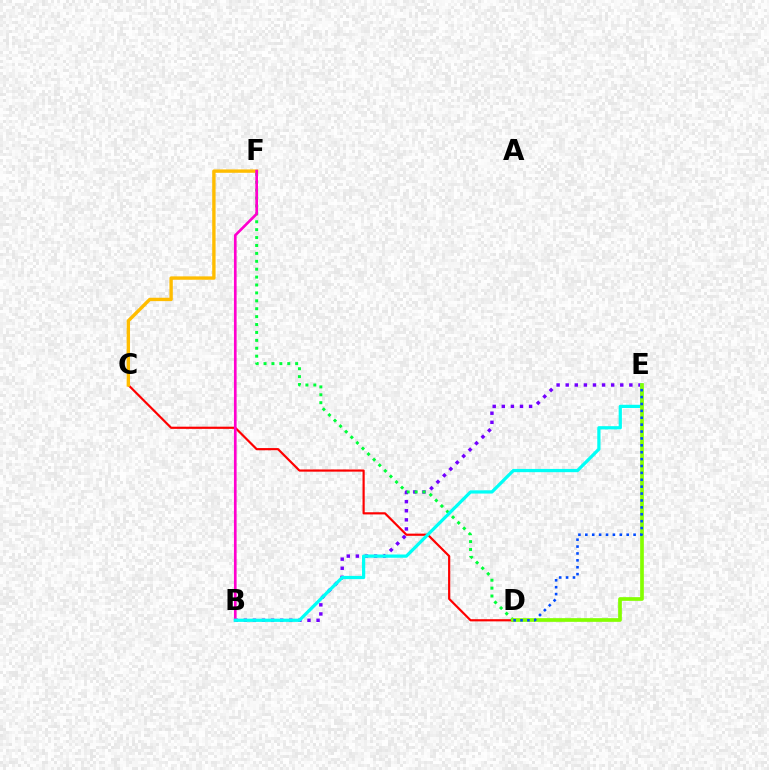{('B', 'E'): [{'color': '#7200ff', 'line_style': 'dotted', 'thickness': 2.47}, {'color': '#00fff6', 'line_style': 'solid', 'thickness': 2.33}], ('C', 'D'): [{'color': '#ff0000', 'line_style': 'solid', 'thickness': 1.57}], ('C', 'F'): [{'color': '#ffbd00', 'line_style': 'solid', 'thickness': 2.43}], ('D', 'F'): [{'color': '#00ff39', 'line_style': 'dotted', 'thickness': 2.15}], ('B', 'F'): [{'color': '#ff00cf', 'line_style': 'solid', 'thickness': 1.92}], ('D', 'E'): [{'color': '#84ff00', 'line_style': 'solid', 'thickness': 2.66}, {'color': '#004bff', 'line_style': 'dotted', 'thickness': 1.87}]}